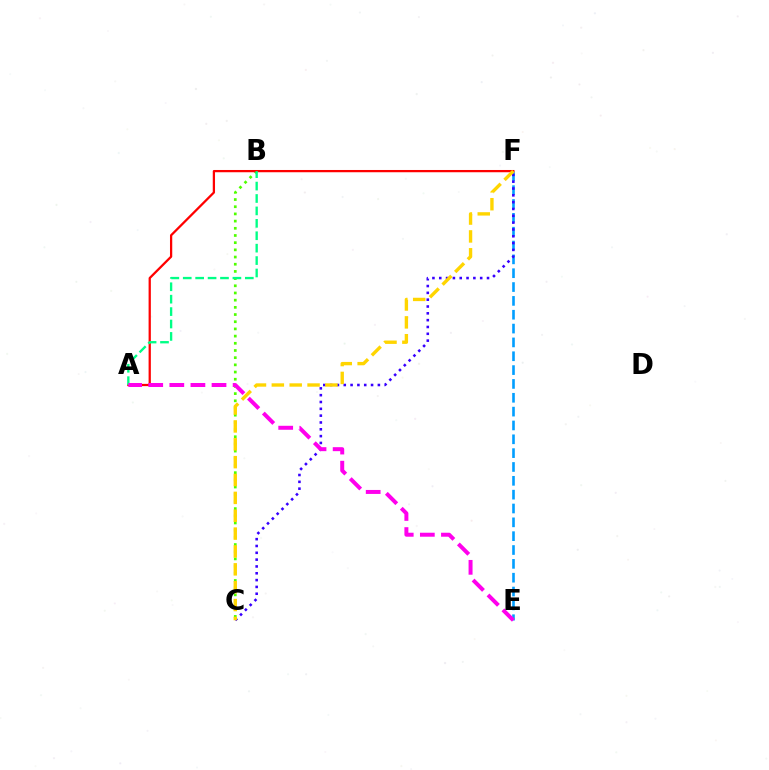{('E', 'F'): [{'color': '#009eff', 'line_style': 'dashed', 'thickness': 1.88}], ('B', 'C'): [{'color': '#4fff00', 'line_style': 'dotted', 'thickness': 1.95}], ('A', 'F'): [{'color': '#ff0000', 'line_style': 'solid', 'thickness': 1.63}], ('C', 'F'): [{'color': '#3700ff', 'line_style': 'dotted', 'thickness': 1.85}, {'color': '#ffd500', 'line_style': 'dashed', 'thickness': 2.43}], ('A', 'B'): [{'color': '#00ff86', 'line_style': 'dashed', 'thickness': 1.69}], ('A', 'E'): [{'color': '#ff00ed', 'line_style': 'dashed', 'thickness': 2.87}]}